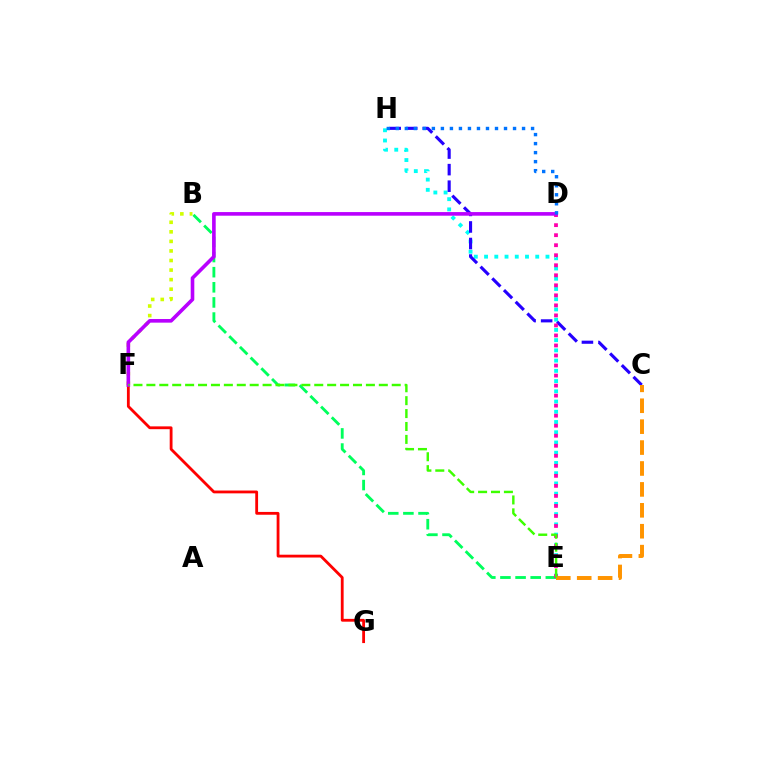{('F', 'G'): [{'color': '#ff0000', 'line_style': 'solid', 'thickness': 2.03}], ('B', 'E'): [{'color': '#00ff5c', 'line_style': 'dashed', 'thickness': 2.06}], ('E', 'H'): [{'color': '#00fff6', 'line_style': 'dotted', 'thickness': 2.78}], ('C', 'H'): [{'color': '#2500ff', 'line_style': 'dashed', 'thickness': 2.25}], ('B', 'F'): [{'color': '#d1ff00', 'line_style': 'dotted', 'thickness': 2.6}], ('D', 'E'): [{'color': '#ff00ac', 'line_style': 'dotted', 'thickness': 2.72}], ('D', 'F'): [{'color': '#b900ff', 'line_style': 'solid', 'thickness': 2.61}], ('D', 'H'): [{'color': '#0074ff', 'line_style': 'dotted', 'thickness': 2.45}], ('C', 'E'): [{'color': '#ff9400', 'line_style': 'dashed', 'thickness': 2.84}], ('E', 'F'): [{'color': '#3dff00', 'line_style': 'dashed', 'thickness': 1.75}]}